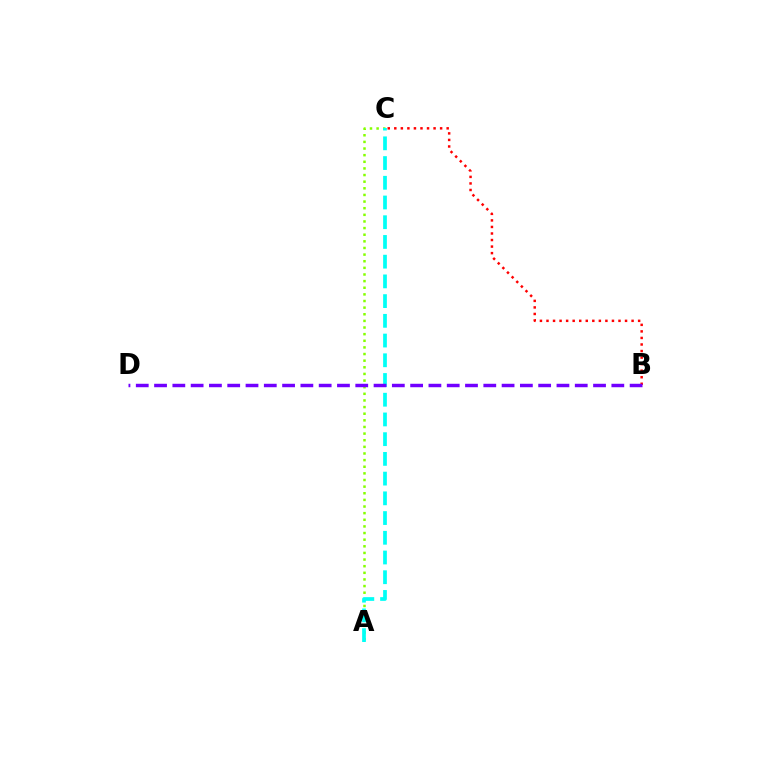{('B', 'C'): [{'color': '#ff0000', 'line_style': 'dotted', 'thickness': 1.78}], ('A', 'C'): [{'color': '#84ff00', 'line_style': 'dotted', 'thickness': 1.8}, {'color': '#00fff6', 'line_style': 'dashed', 'thickness': 2.68}], ('B', 'D'): [{'color': '#7200ff', 'line_style': 'dashed', 'thickness': 2.48}]}